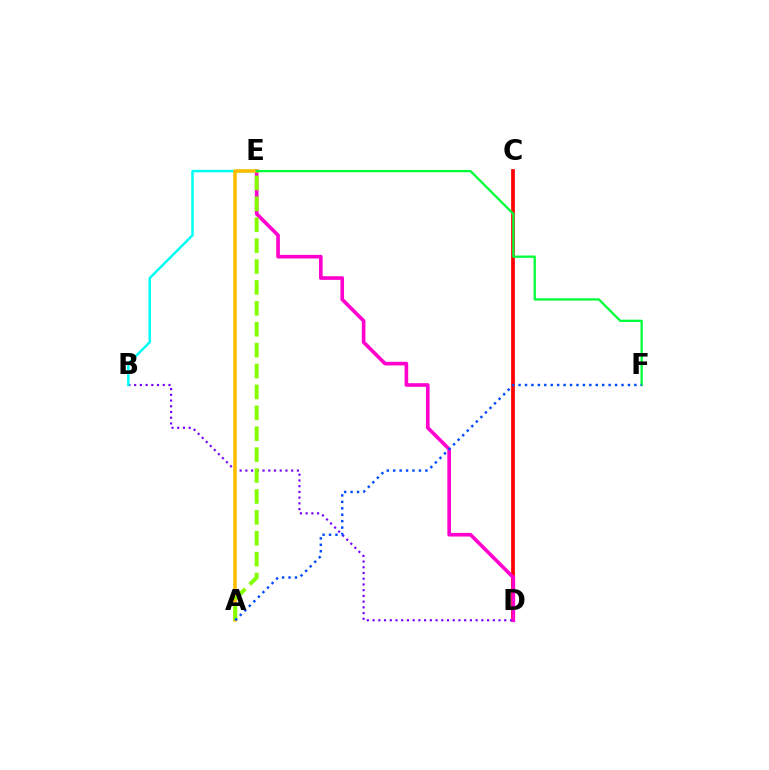{('C', 'D'): [{'color': '#ff0000', 'line_style': 'solid', 'thickness': 2.69}], ('B', 'D'): [{'color': '#7200ff', 'line_style': 'dotted', 'thickness': 1.56}], ('B', 'E'): [{'color': '#00fff6', 'line_style': 'solid', 'thickness': 1.8}], ('D', 'E'): [{'color': '#ff00cf', 'line_style': 'solid', 'thickness': 2.62}], ('A', 'E'): [{'color': '#ffbd00', 'line_style': 'solid', 'thickness': 2.56}, {'color': '#84ff00', 'line_style': 'dashed', 'thickness': 2.84}], ('E', 'F'): [{'color': '#00ff39', 'line_style': 'solid', 'thickness': 1.65}], ('A', 'F'): [{'color': '#004bff', 'line_style': 'dotted', 'thickness': 1.75}]}